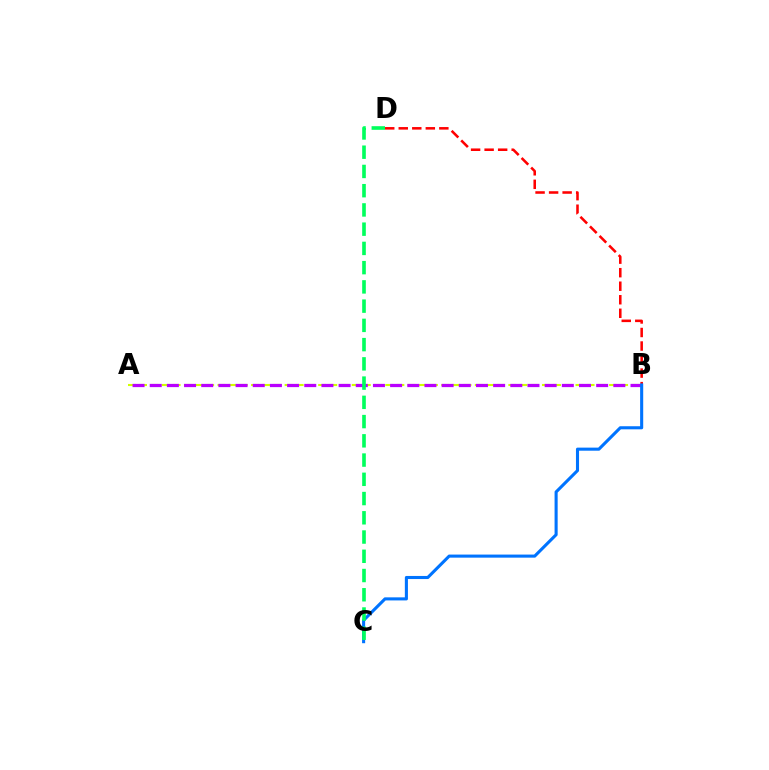{('B', 'D'): [{'color': '#ff0000', 'line_style': 'dashed', 'thickness': 1.84}], ('A', 'B'): [{'color': '#d1ff00', 'line_style': 'dashed', 'thickness': 1.52}, {'color': '#b900ff', 'line_style': 'dashed', 'thickness': 2.33}], ('B', 'C'): [{'color': '#0074ff', 'line_style': 'solid', 'thickness': 2.22}], ('C', 'D'): [{'color': '#00ff5c', 'line_style': 'dashed', 'thickness': 2.61}]}